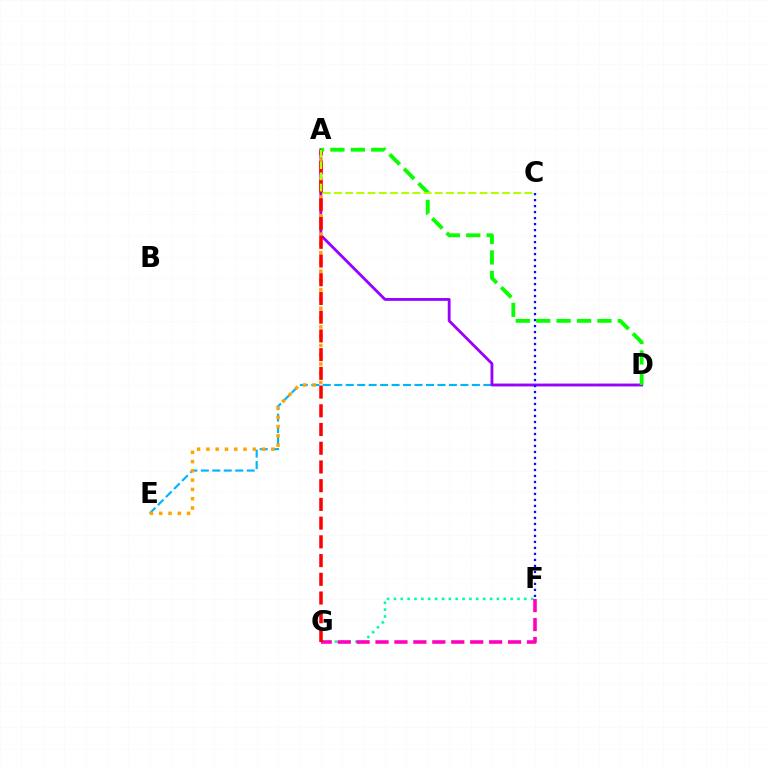{('D', 'E'): [{'color': '#00b5ff', 'line_style': 'dashed', 'thickness': 1.56}], ('A', 'D'): [{'color': '#9b00ff', 'line_style': 'solid', 'thickness': 2.03}, {'color': '#08ff00', 'line_style': 'dashed', 'thickness': 2.77}], ('F', 'G'): [{'color': '#00ff9d', 'line_style': 'dotted', 'thickness': 1.87}, {'color': '#ff00bd', 'line_style': 'dashed', 'thickness': 2.57}], ('A', 'E'): [{'color': '#ffa500', 'line_style': 'dotted', 'thickness': 2.52}], ('C', 'F'): [{'color': '#0010ff', 'line_style': 'dotted', 'thickness': 1.63}], ('A', 'G'): [{'color': '#ff0000', 'line_style': 'dashed', 'thickness': 2.54}], ('A', 'C'): [{'color': '#b3ff00', 'line_style': 'dashed', 'thickness': 1.52}]}